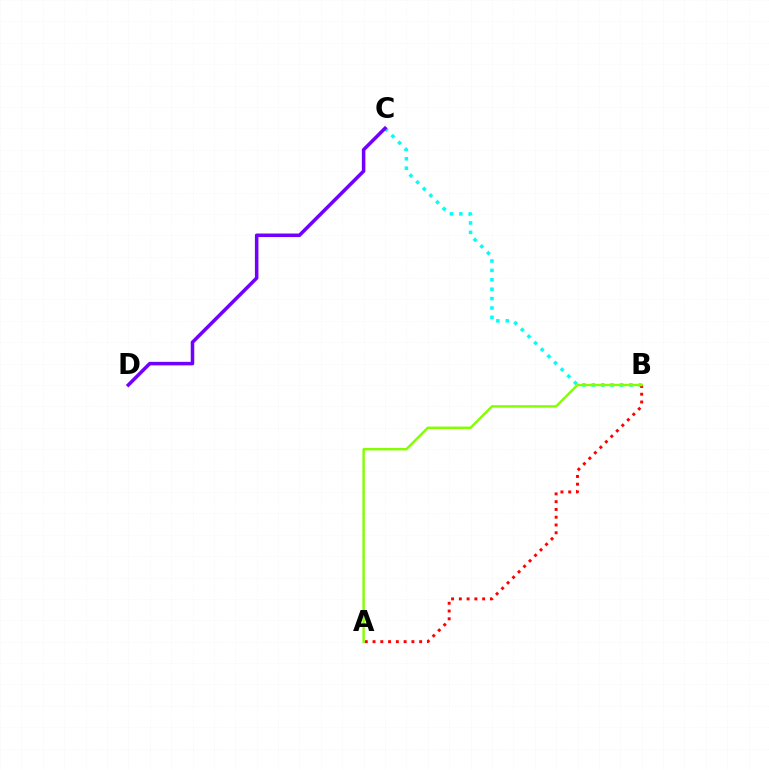{('B', 'C'): [{'color': '#00fff6', 'line_style': 'dotted', 'thickness': 2.55}], ('C', 'D'): [{'color': '#7200ff', 'line_style': 'solid', 'thickness': 2.54}], ('A', 'B'): [{'color': '#ff0000', 'line_style': 'dotted', 'thickness': 2.11}, {'color': '#84ff00', 'line_style': 'solid', 'thickness': 1.75}]}